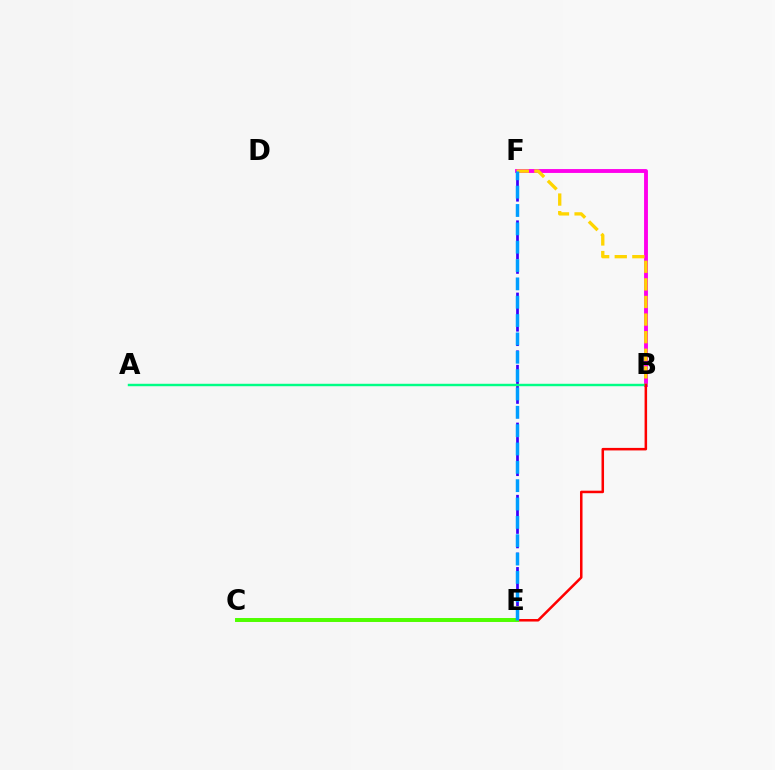{('B', 'F'): [{'color': '#ff00ed', 'line_style': 'solid', 'thickness': 2.79}, {'color': '#ffd500', 'line_style': 'dashed', 'thickness': 2.39}], ('E', 'F'): [{'color': '#3700ff', 'line_style': 'dashed', 'thickness': 1.96}, {'color': '#009eff', 'line_style': 'dashed', 'thickness': 2.49}], ('A', 'B'): [{'color': '#00ff86', 'line_style': 'solid', 'thickness': 1.75}], ('B', 'E'): [{'color': '#ff0000', 'line_style': 'solid', 'thickness': 1.82}], ('C', 'E'): [{'color': '#4fff00', 'line_style': 'solid', 'thickness': 2.84}]}